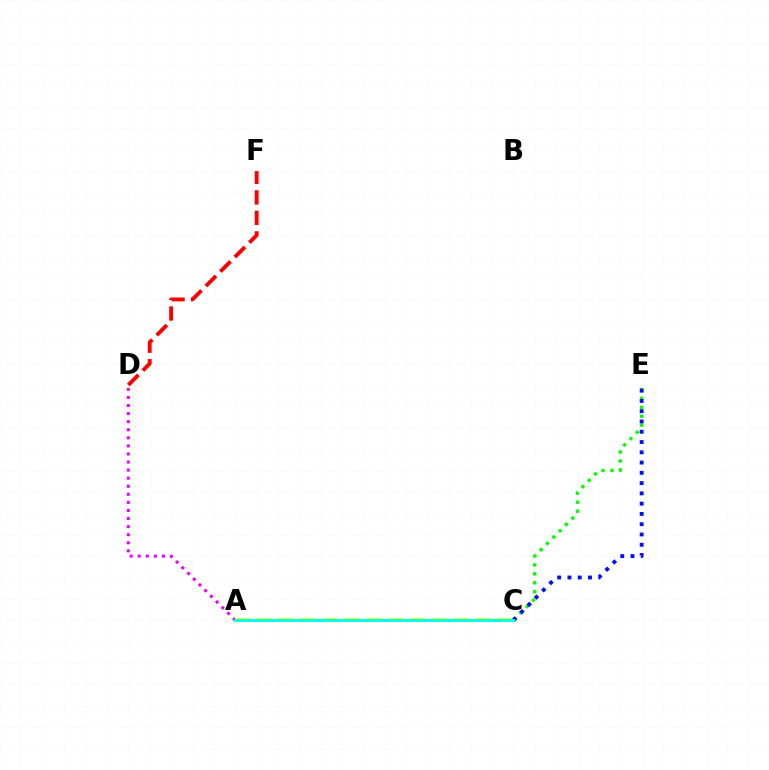{('A', 'D'): [{'color': '#ee00ff', 'line_style': 'dotted', 'thickness': 2.19}], ('A', 'C'): [{'color': '#fcf500', 'line_style': 'dashed', 'thickness': 2.98}, {'color': '#00fff6', 'line_style': 'solid', 'thickness': 2.14}], ('C', 'E'): [{'color': '#08ff00', 'line_style': 'dotted', 'thickness': 2.43}, {'color': '#0010ff', 'line_style': 'dotted', 'thickness': 2.79}], ('D', 'F'): [{'color': '#ff0000', 'line_style': 'dashed', 'thickness': 2.79}]}